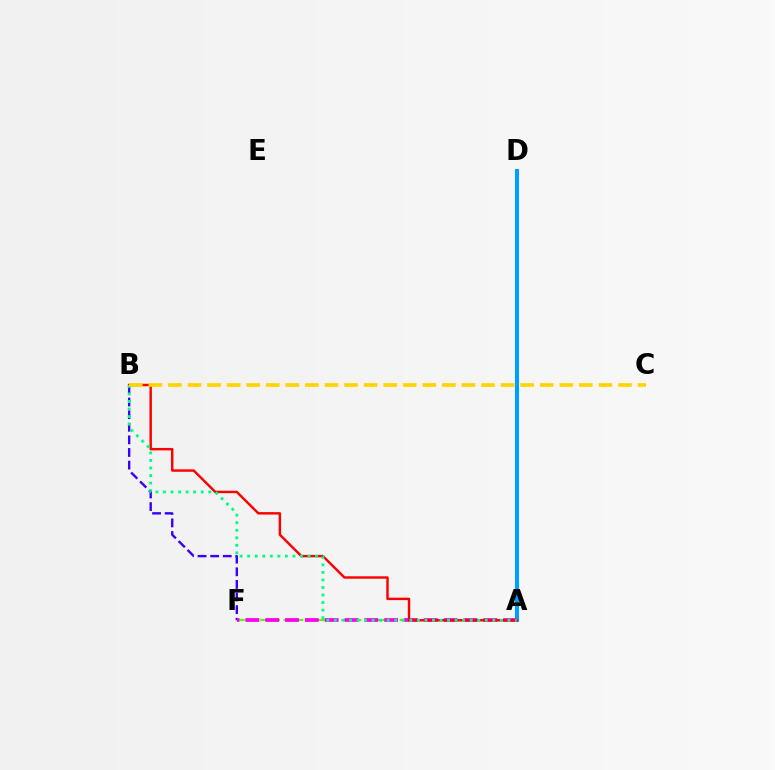{('A', 'D'): [{'color': '#009eff', 'line_style': 'solid', 'thickness': 2.93}], ('B', 'F'): [{'color': '#3700ff', 'line_style': 'dashed', 'thickness': 1.71}], ('A', 'F'): [{'color': '#4fff00', 'line_style': 'dashed', 'thickness': 1.58}, {'color': '#ff00ed', 'line_style': 'dashed', 'thickness': 2.69}], ('A', 'B'): [{'color': '#ff0000', 'line_style': 'solid', 'thickness': 1.76}, {'color': '#00ff86', 'line_style': 'dotted', 'thickness': 2.05}], ('B', 'C'): [{'color': '#ffd500', 'line_style': 'dashed', 'thickness': 2.66}]}